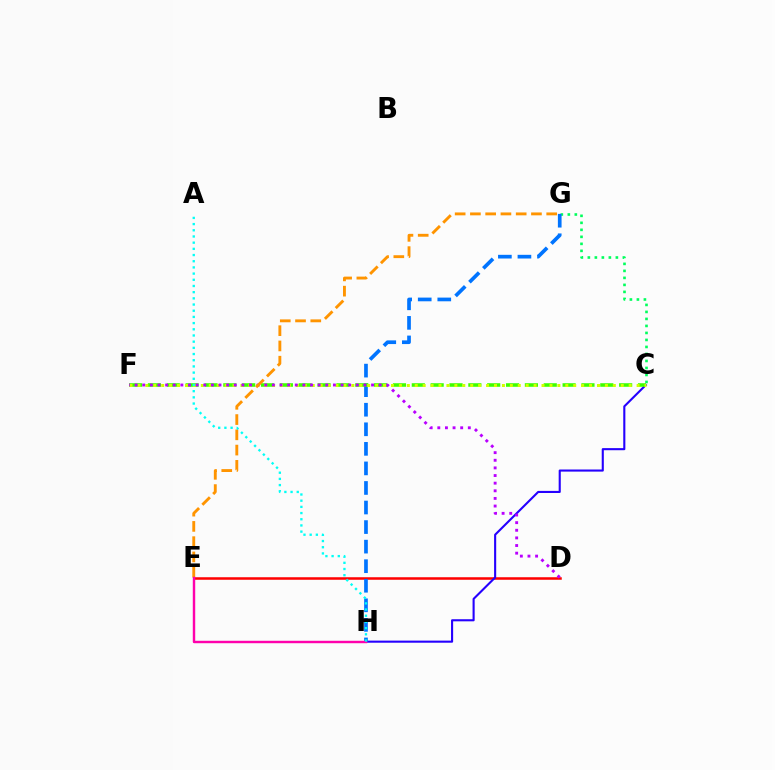{('D', 'E'): [{'color': '#ff0000', 'line_style': 'solid', 'thickness': 1.82}], ('C', 'H'): [{'color': '#2500ff', 'line_style': 'solid', 'thickness': 1.51}], ('C', 'G'): [{'color': '#00ff5c', 'line_style': 'dotted', 'thickness': 1.9}], ('G', 'H'): [{'color': '#0074ff', 'line_style': 'dashed', 'thickness': 2.66}], ('C', 'F'): [{'color': '#3dff00', 'line_style': 'dashed', 'thickness': 2.56}, {'color': '#d1ff00', 'line_style': 'dotted', 'thickness': 2.15}], ('D', 'F'): [{'color': '#b900ff', 'line_style': 'dotted', 'thickness': 2.07}], ('E', 'G'): [{'color': '#ff9400', 'line_style': 'dashed', 'thickness': 2.07}], ('E', 'H'): [{'color': '#ff00ac', 'line_style': 'solid', 'thickness': 1.74}], ('A', 'H'): [{'color': '#00fff6', 'line_style': 'dotted', 'thickness': 1.68}]}